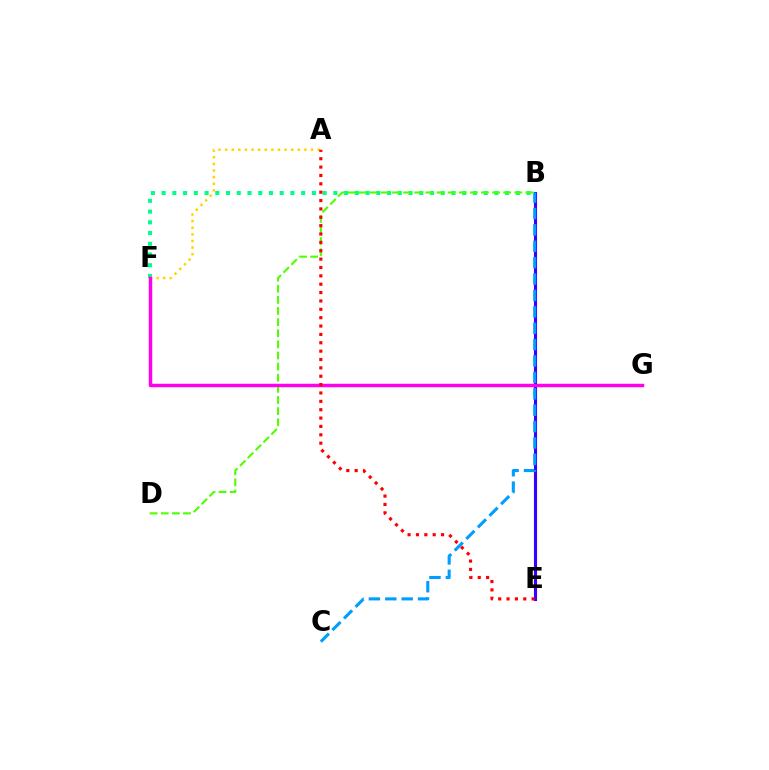{('B', 'F'): [{'color': '#00ff86', 'line_style': 'dotted', 'thickness': 2.92}], ('B', 'E'): [{'color': '#3700ff', 'line_style': 'solid', 'thickness': 2.24}], ('B', 'C'): [{'color': '#009eff', 'line_style': 'dashed', 'thickness': 2.23}], ('A', 'F'): [{'color': '#ffd500', 'line_style': 'dotted', 'thickness': 1.8}], ('B', 'D'): [{'color': '#4fff00', 'line_style': 'dashed', 'thickness': 1.51}], ('F', 'G'): [{'color': '#ff00ed', 'line_style': 'solid', 'thickness': 2.5}], ('A', 'E'): [{'color': '#ff0000', 'line_style': 'dotted', 'thickness': 2.27}]}